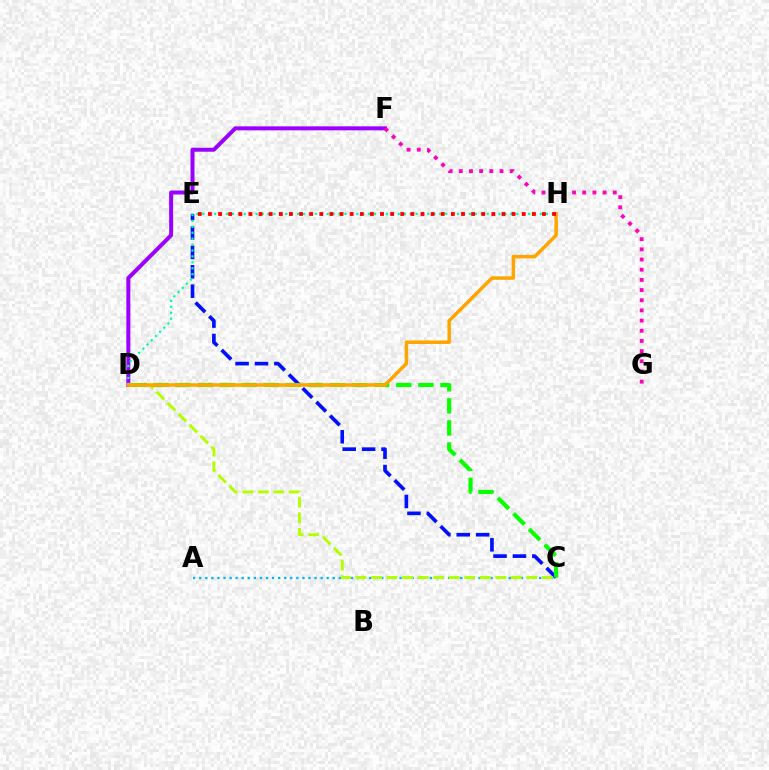{('C', 'E'): [{'color': '#0010ff', 'line_style': 'dashed', 'thickness': 2.63}], ('A', 'C'): [{'color': '#00b5ff', 'line_style': 'dotted', 'thickness': 1.65}], ('D', 'F'): [{'color': '#9b00ff', 'line_style': 'solid', 'thickness': 2.87}], ('D', 'H'): [{'color': '#00ff9d', 'line_style': 'dotted', 'thickness': 1.61}, {'color': '#ffa500', 'line_style': 'solid', 'thickness': 2.52}], ('C', 'D'): [{'color': '#b3ff00', 'line_style': 'dashed', 'thickness': 2.11}, {'color': '#08ff00', 'line_style': 'dashed', 'thickness': 3.0}], ('E', 'H'): [{'color': '#ff0000', 'line_style': 'dotted', 'thickness': 2.75}], ('F', 'G'): [{'color': '#ff00bd', 'line_style': 'dotted', 'thickness': 2.76}]}